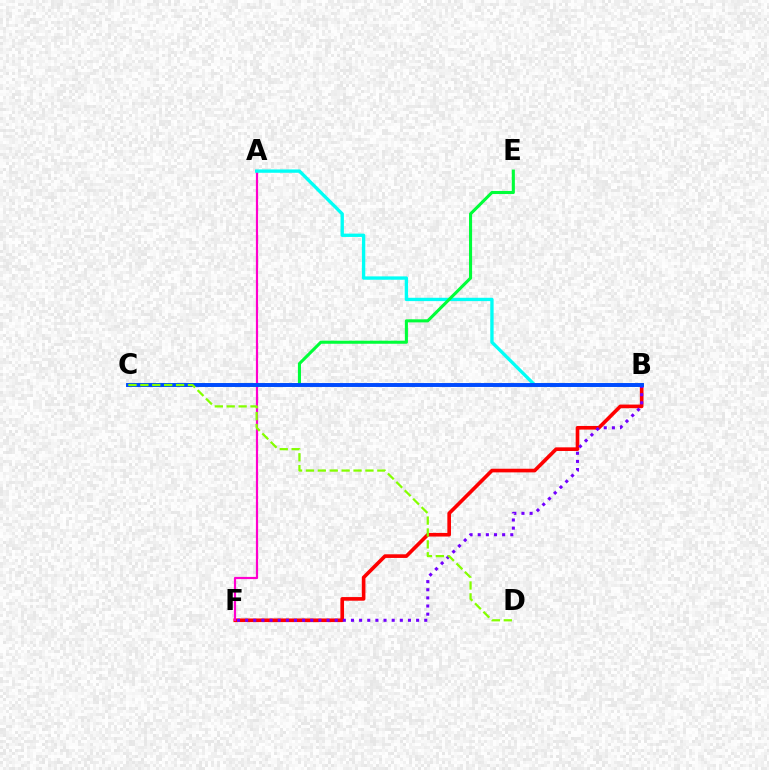{('B', 'F'): [{'color': '#ff0000', 'line_style': 'solid', 'thickness': 2.62}, {'color': '#7200ff', 'line_style': 'dotted', 'thickness': 2.21}], ('A', 'F'): [{'color': '#ff00cf', 'line_style': 'solid', 'thickness': 1.58}], ('B', 'C'): [{'color': '#ffbd00', 'line_style': 'dotted', 'thickness': 1.67}, {'color': '#004bff', 'line_style': 'solid', 'thickness': 2.82}], ('A', 'B'): [{'color': '#00fff6', 'line_style': 'solid', 'thickness': 2.4}], ('C', 'E'): [{'color': '#00ff39', 'line_style': 'solid', 'thickness': 2.21}], ('C', 'D'): [{'color': '#84ff00', 'line_style': 'dashed', 'thickness': 1.62}]}